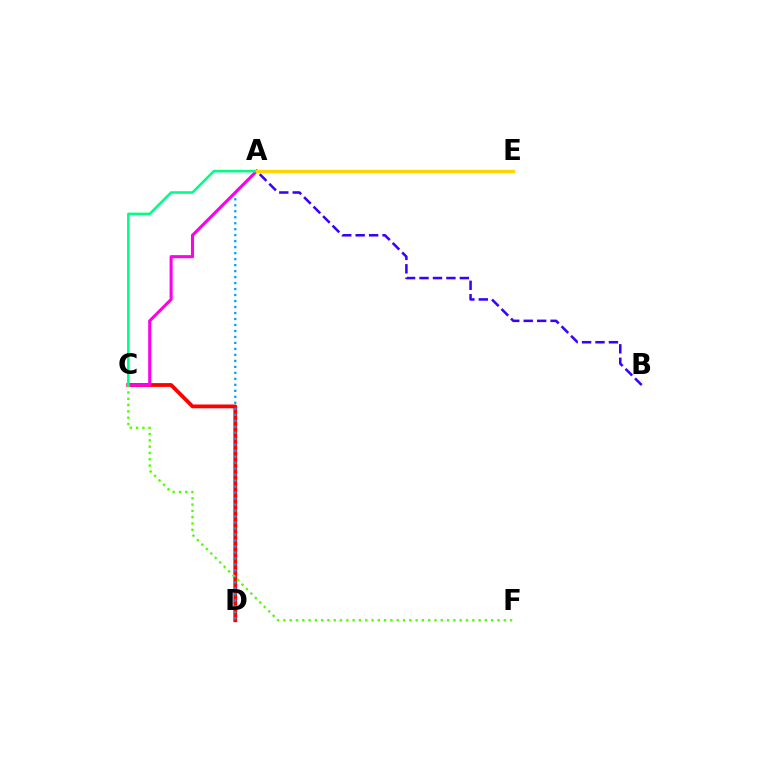{('C', 'D'): [{'color': '#ff0000', 'line_style': 'solid', 'thickness': 2.74}], ('A', 'D'): [{'color': '#009eff', 'line_style': 'dotted', 'thickness': 1.63}], ('A', 'B'): [{'color': '#3700ff', 'line_style': 'dashed', 'thickness': 1.83}], ('A', 'C'): [{'color': '#ff00ed', 'line_style': 'solid', 'thickness': 2.22}, {'color': '#00ff86', 'line_style': 'solid', 'thickness': 1.85}], ('C', 'F'): [{'color': '#4fff00', 'line_style': 'dotted', 'thickness': 1.71}], ('A', 'E'): [{'color': '#ffd500', 'line_style': 'solid', 'thickness': 2.41}]}